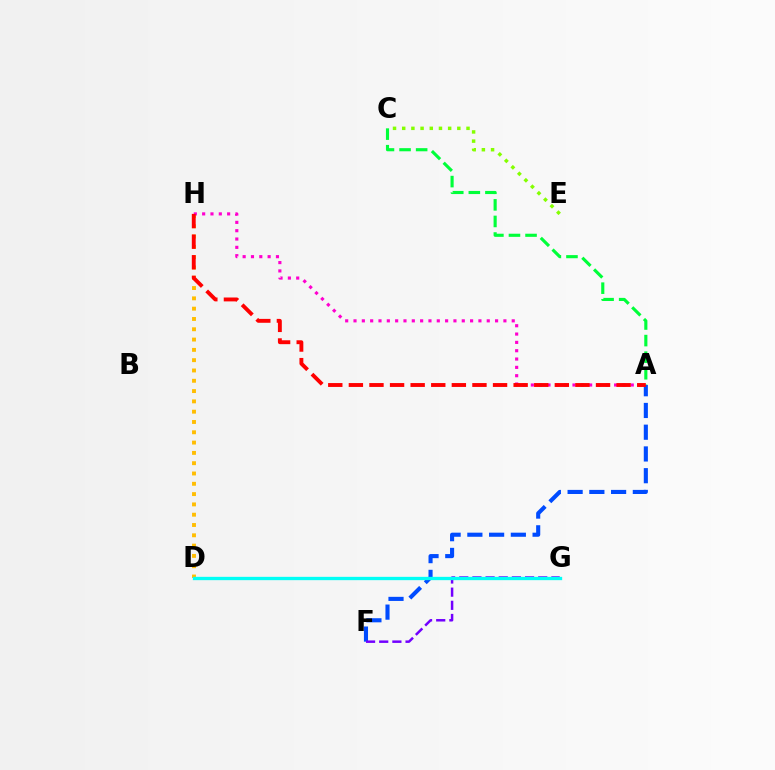{('D', 'H'): [{'color': '#ffbd00', 'line_style': 'dotted', 'thickness': 2.8}], ('A', 'C'): [{'color': '#00ff39', 'line_style': 'dashed', 'thickness': 2.25}], ('A', 'H'): [{'color': '#ff00cf', 'line_style': 'dotted', 'thickness': 2.26}, {'color': '#ff0000', 'line_style': 'dashed', 'thickness': 2.8}], ('C', 'E'): [{'color': '#84ff00', 'line_style': 'dotted', 'thickness': 2.5}], ('A', 'F'): [{'color': '#004bff', 'line_style': 'dashed', 'thickness': 2.95}], ('F', 'G'): [{'color': '#7200ff', 'line_style': 'dashed', 'thickness': 1.79}], ('D', 'G'): [{'color': '#00fff6', 'line_style': 'solid', 'thickness': 2.39}]}